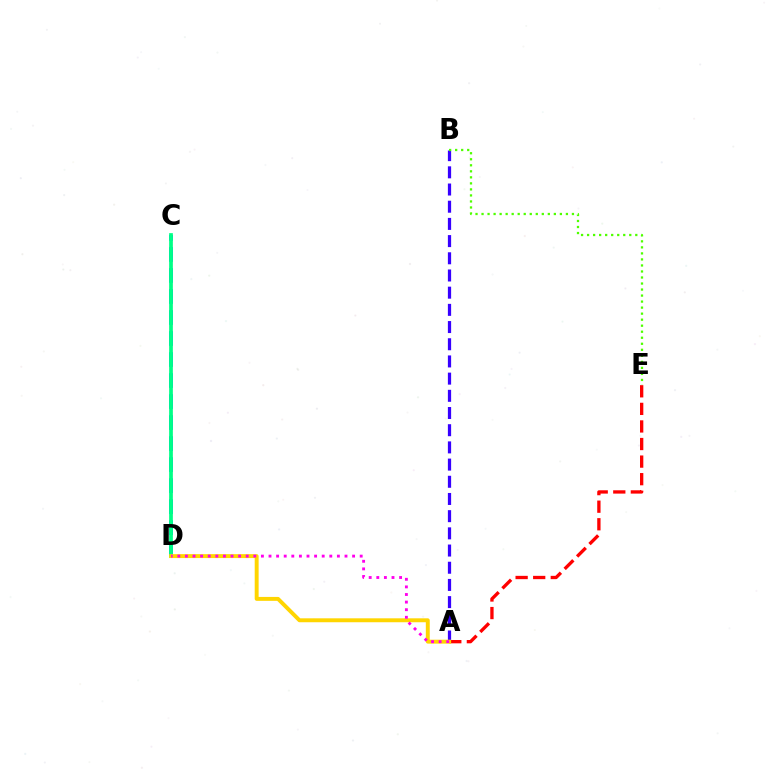{('C', 'D'): [{'color': '#009eff', 'line_style': 'dashed', 'thickness': 2.85}, {'color': '#00ff86', 'line_style': 'solid', 'thickness': 2.68}], ('A', 'B'): [{'color': '#3700ff', 'line_style': 'dashed', 'thickness': 2.34}], ('A', 'E'): [{'color': '#ff0000', 'line_style': 'dashed', 'thickness': 2.39}], ('A', 'D'): [{'color': '#ffd500', 'line_style': 'solid', 'thickness': 2.83}, {'color': '#ff00ed', 'line_style': 'dotted', 'thickness': 2.06}], ('B', 'E'): [{'color': '#4fff00', 'line_style': 'dotted', 'thickness': 1.64}]}